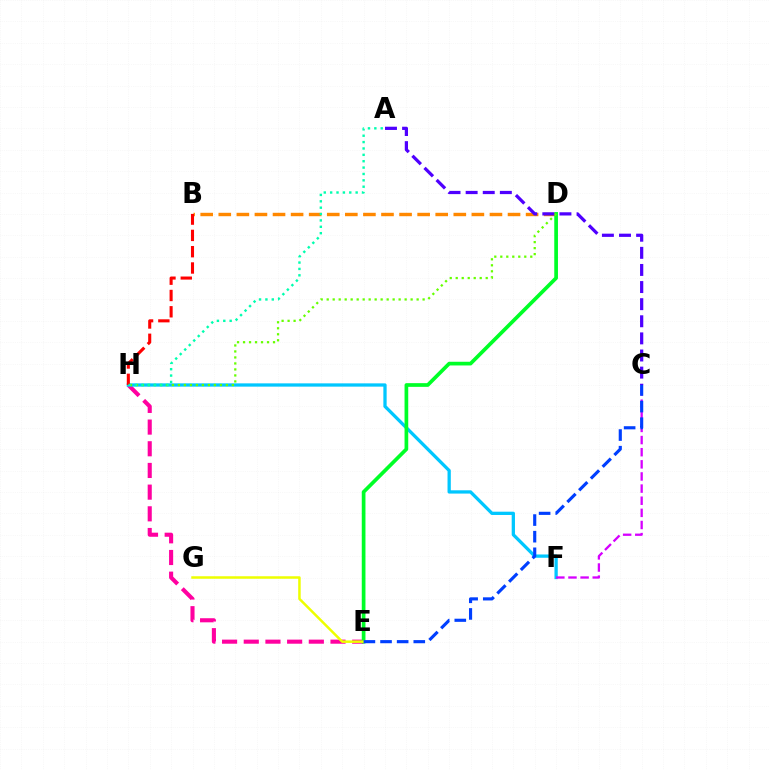{('E', 'H'): [{'color': '#ff00a0', 'line_style': 'dashed', 'thickness': 2.95}], ('B', 'D'): [{'color': '#ff8800', 'line_style': 'dashed', 'thickness': 2.46}], ('F', 'H'): [{'color': '#00c7ff', 'line_style': 'solid', 'thickness': 2.37}], ('C', 'F'): [{'color': '#d600ff', 'line_style': 'dashed', 'thickness': 1.65}], ('D', 'E'): [{'color': '#00ff27', 'line_style': 'solid', 'thickness': 2.66}], ('E', 'G'): [{'color': '#eeff00', 'line_style': 'solid', 'thickness': 1.81}], ('D', 'H'): [{'color': '#66ff00', 'line_style': 'dotted', 'thickness': 1.63}], ('A', 'C'): [{'color': '#4f00ff', 'line_style': 'dashed', 'thickness': 2.32}], ('B', 'H'): [{'color': '#ff0000', 'line_style': 'dashed', 'thickness': 2.21}], ('A', 'H'): [{'color': '#00ffaf', 'line_style': 'dotted', 'thickness': 1.73}], ('C', 'E'): [{'color': '#003fff', 'line_style': 'dashed', 'thickness': 2.26}]}